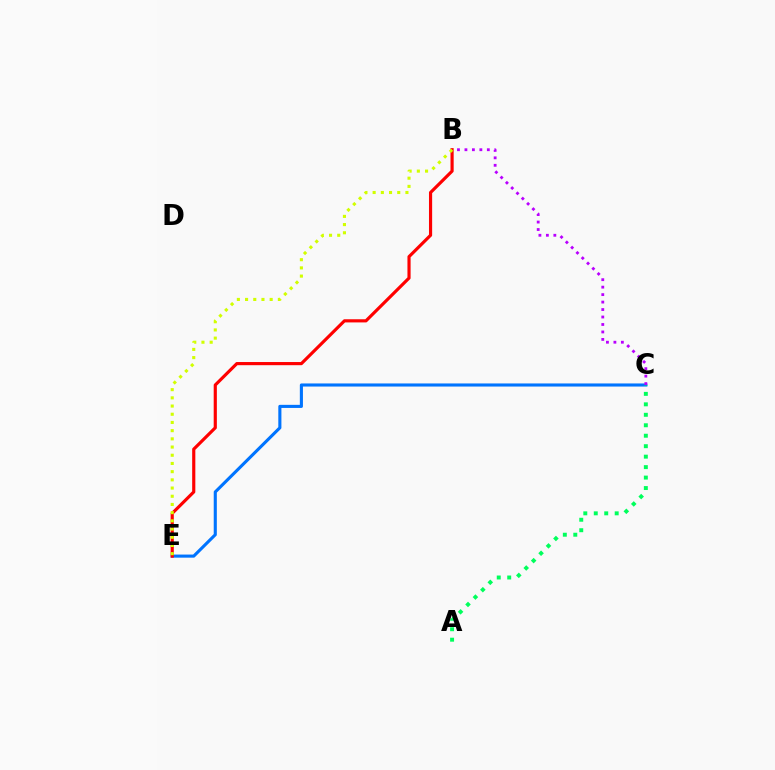{('C', 'E'): [{'color': '#0074ff', 'line_style': 'solid', 'thickness': 2.23}], ('B', 'C'): [{'color': '#b900ff', 'line_style': 'dotted', 'thickness': 2.03}], ('B', 'E'): [{'color': '#ff0000', 'line_style': 'solid', 'thickness': 2.27}, {'color': '#d1ff00', 'line_style': 'dotted', 'thickness': 2.23}], ('A', 'C'): [{'color': '#00ff5c', 'line_style': 'dotted', 'thickness': 2.84}]}